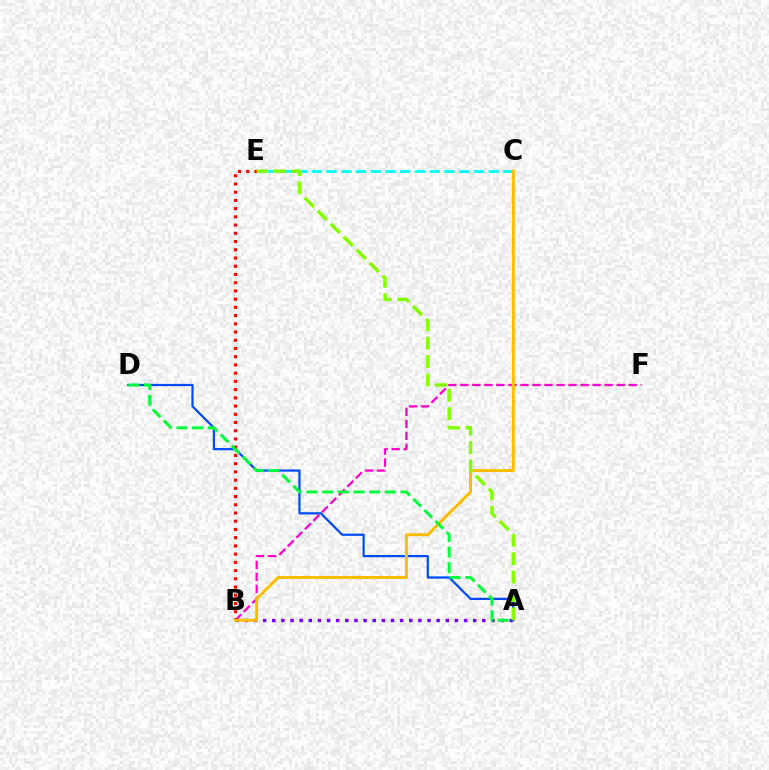{('A', 'B'): [{'color': '#7200ff', 'line_style': 'dotted', 'thickness': 2.48}], ('B', 'F'): [{'color': '#ff00cf', 'line_style': 'dashed', 'thickness': 1.63}], ('C', 'E'): [{'color': '#00fff6', 'line_style': 'dashed', 'thickness': 2.0}], ('A', 'D'): [{'color': '#004bff', 'line_style': 'solid', 'thickness': 1.61}, {'color': '#00ff39', 'line_style': 'dashed', 'thickness': 2.13}], ('B', 'E'): [{'color': '#ff0000', 'line_style': 'dotted', 'thickness': 2.24}], ('B', 'C'): [{'color': '#ffbd00', 'line_style': 'solid', 'thickness': 2.13}], ('A', 'E'): [{'color': '#84ff00', 'line_style': 'dashed', 'thickness': 2.5}]}